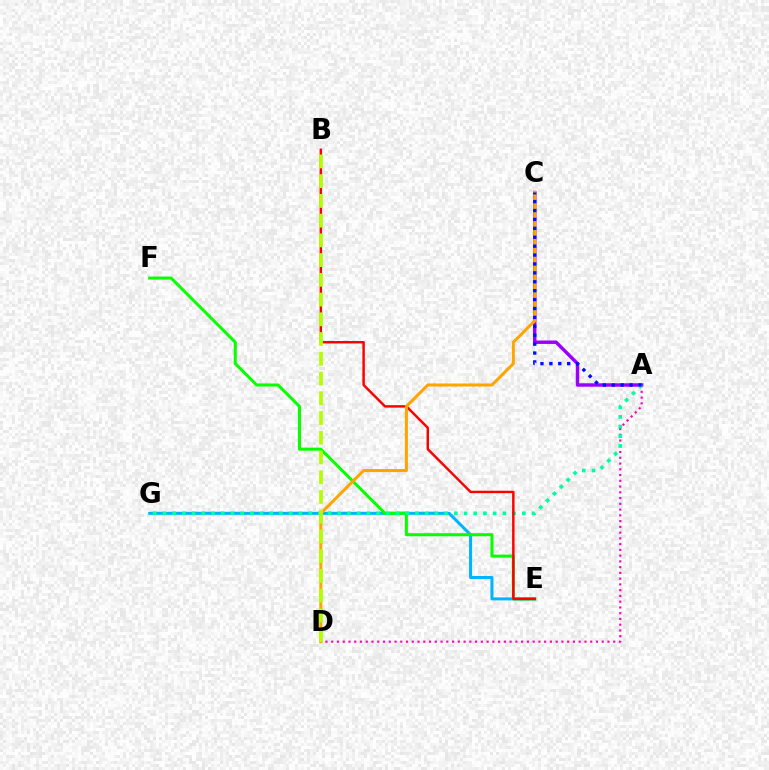{('A', 'D'): [{'color': '#ff00bd', 'line_style': 'dotted', 'thickness': 1.56}], ('A', 'C'): [{'color': '#9b00ff', 'line_style': 'solid', 'thickness': 2.47}, {'color': '#0010ff', 'line_style': 'dotted', 'thickness': 2.42}], ('E', 'G'): [{'color': '#00b5ff', 'line_style': 'solid', 'thickness': 2.18}], ('E', 'F'): [{'color': '#08ff00', 'line_style': 'solid', 'thickness': 2.19}], ('A', 'G'): [{'color': '#00ff9d', 'line_style': 'dotted', 'thickness': 2.64}], ('B', 'E'): [{'color': '#ff0000', 'line_style': 'solid', 'thickness': 1.77}], ('C', 'D'): [{'color': '#ffa500', 'line_style': 'solid', 'thickness': 2.19}], ('B', 'D'): [{'color': '#b3ff00', 'line_style': 'dashed', 'thickness': 2.68}]}